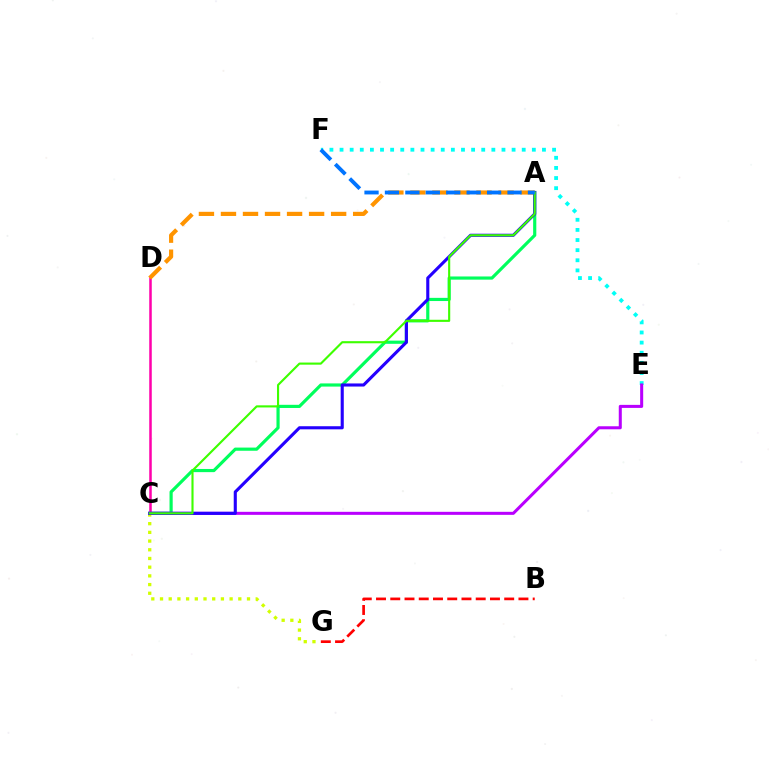{('E', 'F'): [{'color': '#00fff6', 'line_style': 'dotted', 'thickness': 2.75}], ('C', 'D'): [{'color': '#ff00ac', 'line_style': 'solid', 'thickness': 1.82}], ('C', 'G'): [{'color': '#d1ff00', 'line_style': 'dotted', 'thickness': 2.36}], ('B', 'G'): [{'color': '#ff0000', 'line_style': 'dashed', 'thickness': 1.93}], ('A', 'D'): [{'color': '#ff9400', 'line_style': 'dashed', 'thickness': 2.99}], ('A', 'C'): [{'color': '#00ff5c', 'line_style': 'solid', 'thickness': 2.28}, {'color': '#2500ff', 'line_style': 'solid', 'thickness': 2.23}, {'color': '#3dff00', 'line_style': 'solid', 'thickness': 1.53}], ('C', 'E'): [{'color': '#b900ff', 'line_style': 'solid', 'thickness': 2.18}], ('A', 'F'): [{'color': '#0074ff', 'line_style': 'dashed', 'thickness': 2.78}]}